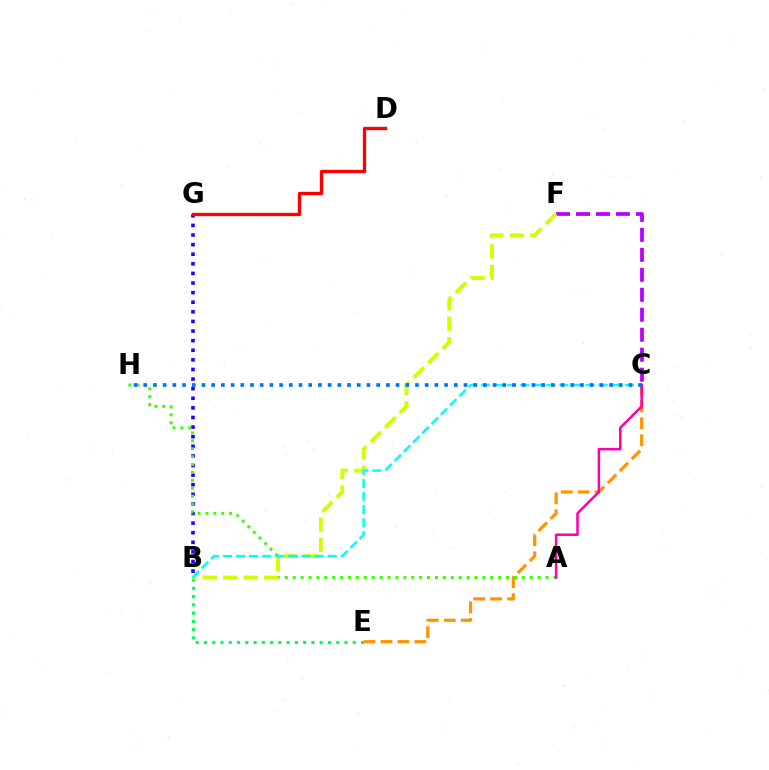{('C', 'F'): [{'color': '#b900ff', 'line_style': 'dashed', 'thickness': 2.71}], ('C', 'E'): [{'color': '#ff9400', 'line_style': 'dashed', 'thickness': 2.3}], ('B', 'G'): [{'color': '#2500ff', 'line_style': 'dotted', 'thickness': 2.61}], ('D', 'G'): [{'color': '#ff0000', 'line_style': 'solid', 'thickness': 2.4}], ('A', 'H'): [{'color': '#3dff00', 'line_style': 'dotted', 'thickness': 2.15}], ('A', 'C'): [{'color': '#ff00ac', 'line_style': 'solid', 'thickness': 1.81}], ('B', 'E'): [{'color': '#00ff5c', 'line_style': 'dotted', 'thickness': 2.25}], ('B', 'F'): [{'color': '#d1ff00', 'line_style': 'dashed', 'thickness': 2.79}], ('B', 'C'): [{'color': '#00fff6', 'line_style': 'dashed', 'thickness': 1.78}], ('C', 'H'): [{'color': '#0074ff', 'line_style': 'dotted', 'thickness': 2.64}]}